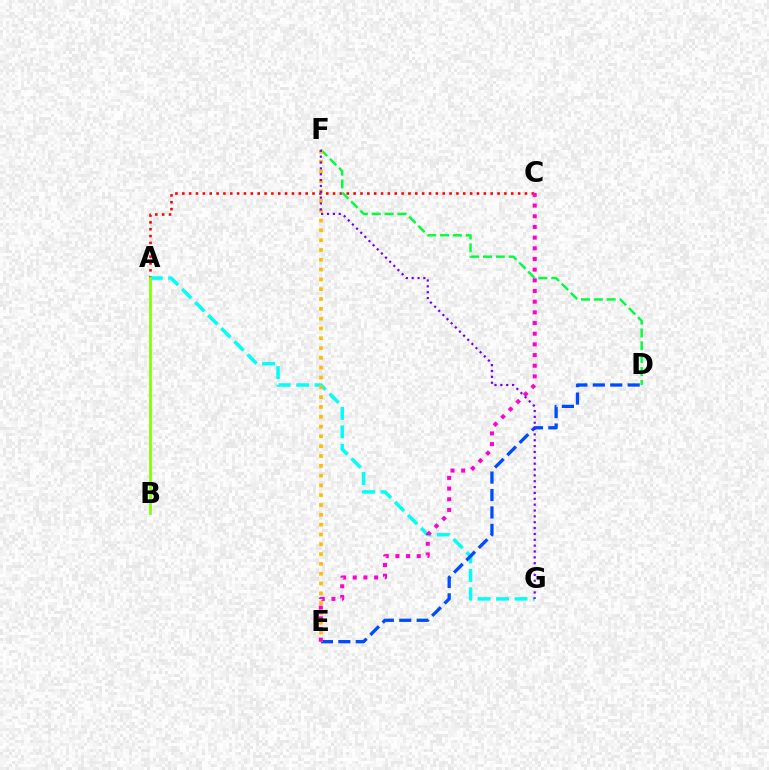{('A', 'C'): [{'color': '#ff0000', 'line_style': 'dotted', 'thickness': 1.86}], ('A', 'G'): [{'color': '#00fff6', 'line_style': 'dashed', 'thickness': 2.51}], ('D', 'F'): [{'color': '#00ff39', 'line_style': 'dashed', 'thickness': 1.75}], ('D', 'E'): [{'color': '#004bff', 'line_style': 'dashed', 'thickness': 2.37}], ('E', 'F'): [{'color': '#ffbd00', 'line_style': 'dotted', 'thickness': 2.67}], ('C', 'E'): [{'color': '#ff00cf', 'line_style': 'dotted', 'thickness': 2.9}], ('A', 'B'): [{'color': '#84ff00', 'line_style': 'solid', 'thickness': 1.96}], ('F', 'G'): [{'color': '#7200ff', 'line_style': 'dotted', 'thickness': 1.59}]}